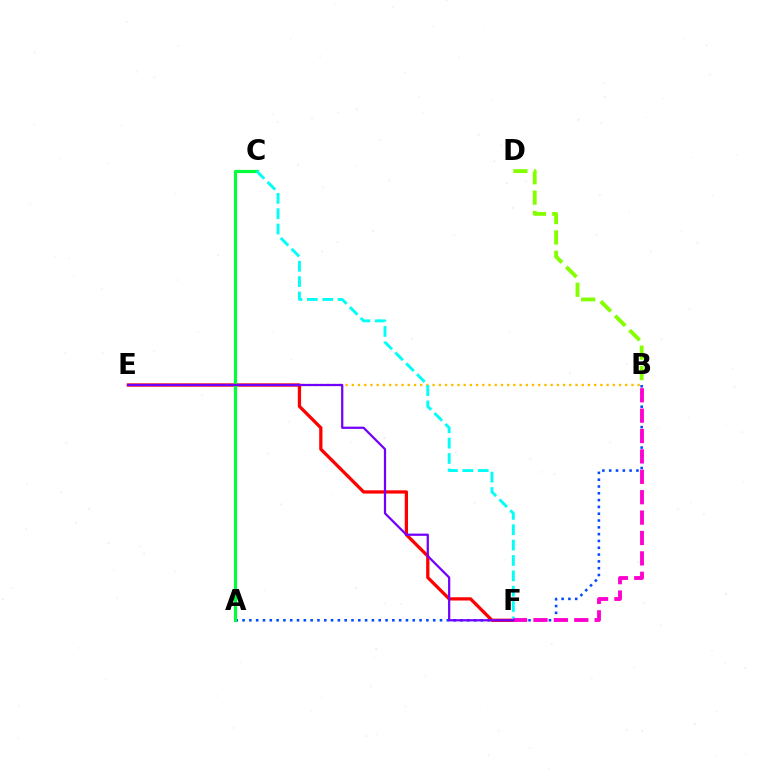{('B', 'E'): [{'color': '#ffbd00', 'line_style': 'dotted', 'thickness': 1.69}], ('A', 'B'): [{'color': '#004bff', 'line_style': 'dotted', 'thickness': 1.85}], ('E', 'F'): [{'color': '#ff0000', 'line_style': 'solid', 'thickness': 2.35}, {'color': '#7200ff', 'line_style': 'solid', 'thickness': 1.61}], ('A', 'C'): [{'color': '#00ff39', 'line_style': 'solid', 'thickness': 2.28}], ('C', 'F'): [{'color': '#00fff6', 'line_style': 'dashed', 'thickness': 2.09}], ('B', 'D'): [{'color': '#84ff00', 'line_style': 'dashed', 'thickness': 2.77}], ('B', 'F'): [{'color': '#ff00cf', 'line_style': 'dashed', 'thickness': 2.77}]}